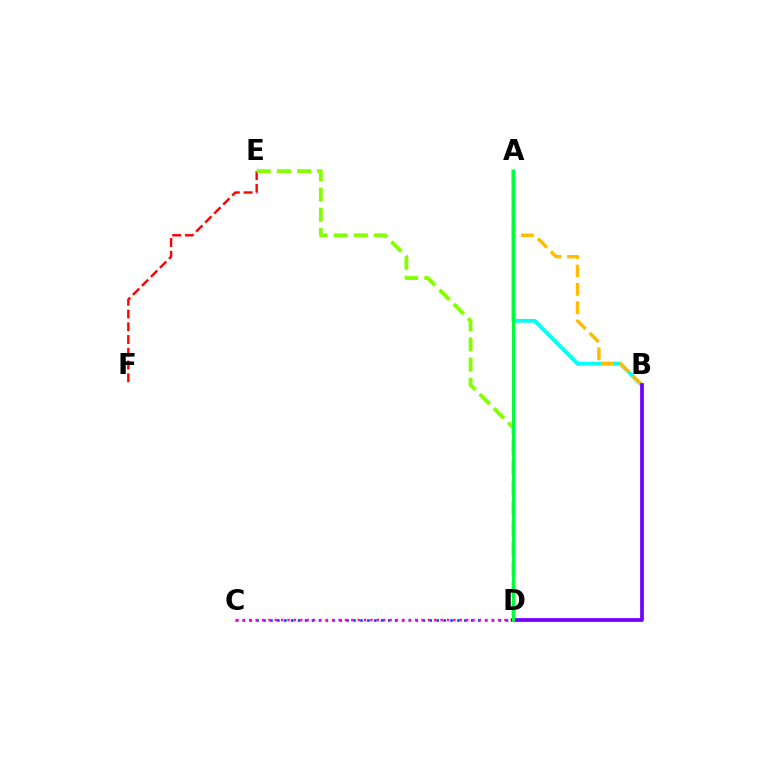{('E', 'F'): [{'color': '#ff0000', 'line_style': 'dashed', 'thickness': 1.73}], ('C', 'D'): [{'color': '#004bff', 'line_style': 'dotted', 'thickness': 1.88}, {'color': '#ff00cf', 'line_style': 'dotted', 'thickness': 1.73}], ('A', 'B'): [{'color': '#00fff6', 'line_style': 'solid', 'thickness': 2.7}, {'color': '#ffbd00', 'line_style': 'dashed', 'thickness': 2.49}], ('D', 'E'): [{'color': '#84ff00', 'line_style': 'dashed', 'thickness': 2.74}], ('B', 'D'): [{'color': '#7200ff', 'line_style': 'solid', 'thickness': 2.7}], ('A', 'D'): [{'color': '#00ff39', 'line_style': 'solid', 'thickness': 2.14}]}